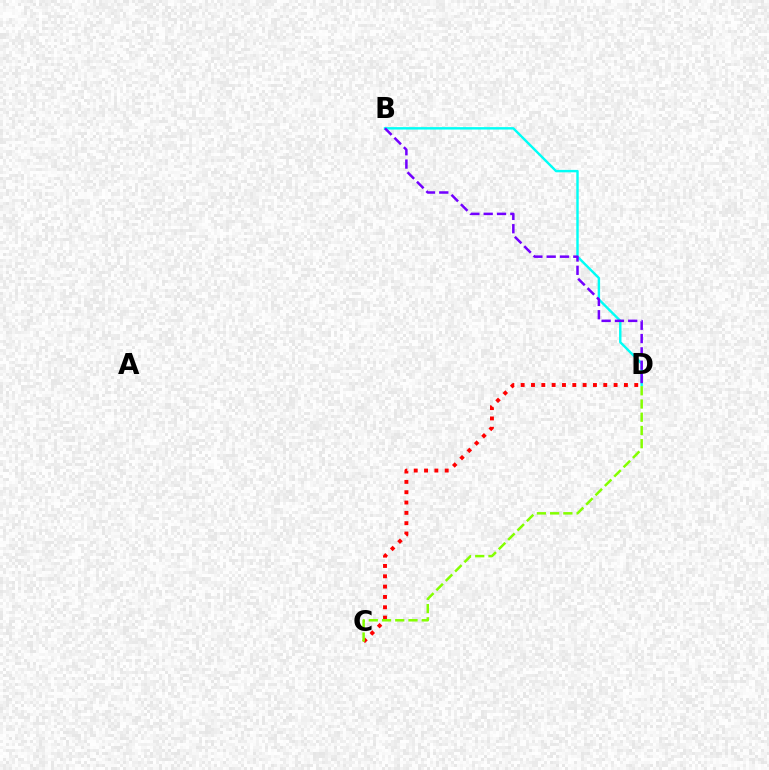{('B', 'D'): [{'color': '#00fff6', 'line_style': 'solid', 'thickness': 1.74}, {'color': '#7200ff', 'line_style': 'dashed', 'thickness': 1.81}], ('C', 'D'): [{'color': '#ff0000', 'line_style': 'dotted', 'thickness': 2.81}, {'color': '#84ff00', 'line_style': 'dashed', 'thickness': 1.8}]}